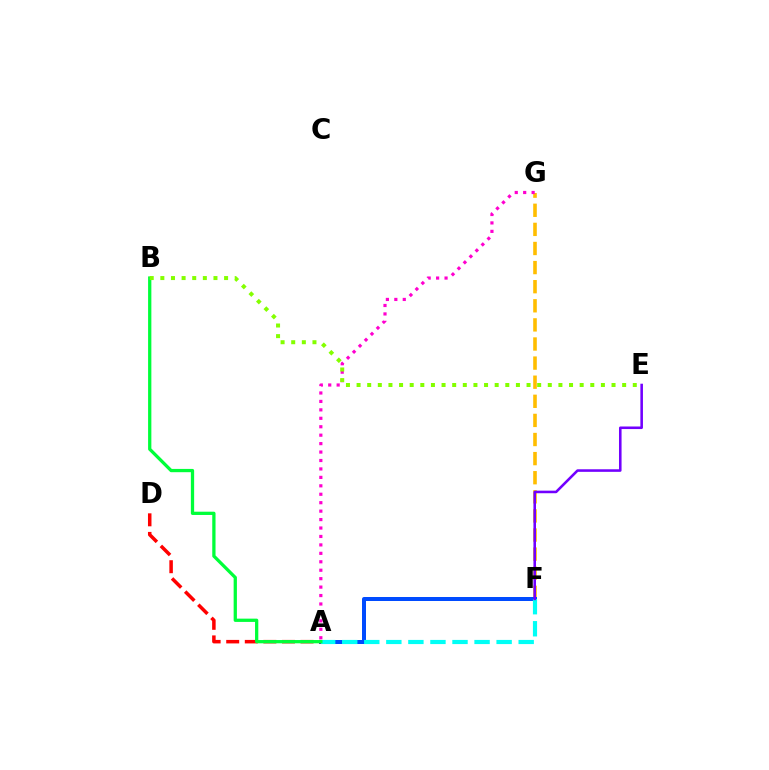{('F', 'G'): [{'color': '#ffbd00', 'line_style': 'dashed', 'thickness': 2.6}], ('A', 'F'): [{'color': '#004bff', 'line_style': 'solid', 'thickness': 2.88}, {'color': '#00fff6', 'line_style': 'dashed', 'thickness': 3.0}], ('A', 'G'): [{'color': '#ff00cf', 'line_style': 'dotted', 'thickness': 2.29}], ('A', 'D'): [{'color': '#ff0000', 'line_style': 'dashed', 'thickness': 2.52}], ('A', 'B'): [{'color': '#00ff39', 'line_style': 'solid', 'thickness': 2.36}], ('B', 'E'): [{'color': '#84ff00', 'line_style': 'dotted', 'thickness': 2.89}], ('E', 'F'): [{'color': '#7200ff', 'line_style': 'solid', 'thickness': 1.85}]}